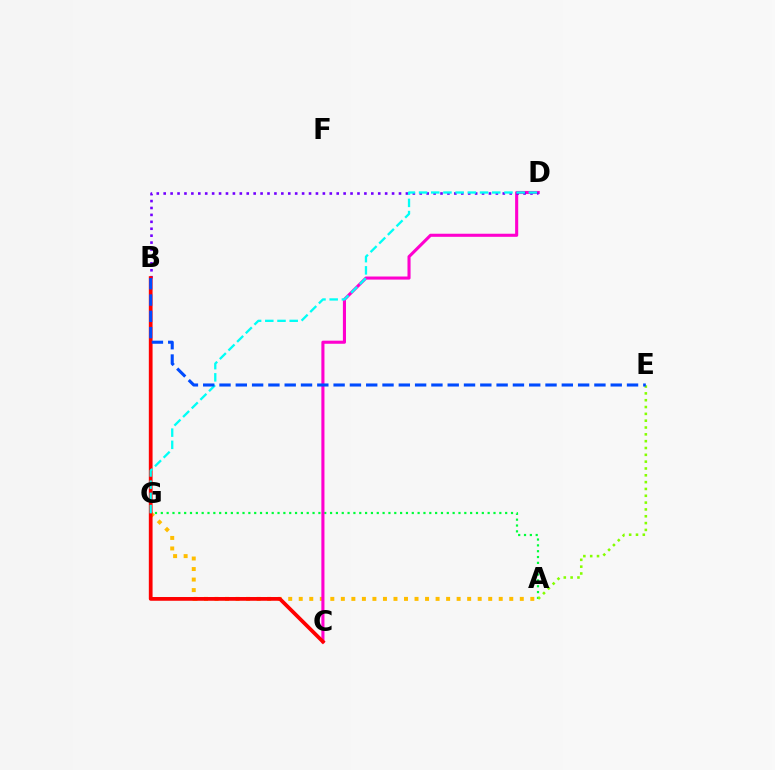{('A', 'G'): [{'color': '#ffbd00', 'line_style': 'dotted', 'thickness': 2.86}, {'color': '#00ff39', 'line_style': 'dotted', 'thickness': 1.59}], ('A', 'E'): [{'color': '#84ff00', 'line_style': 'dotted', 'thickness': 1.85}], ('C', 'D'): [{'color': '#ff00cf', 'line_style': 'solid', 'thickness': 2.22}], ('B', 'D'): [{'color': '#7200ff', 'line_style': 'dotted', 'thickness': 1.88}], ('B', 'C'): [{'color': '#ff0000', 'line_style': 'solid', 'thickness': 2.7}], ('D', 'G'): [{'color': '#00fff6', 'line_style': 'dashed', 'thickness': 1.66}], ('B', 'E'): [{'color': '#004bff', 'line_style': 'dashed', 'thickness': 2.21}]}